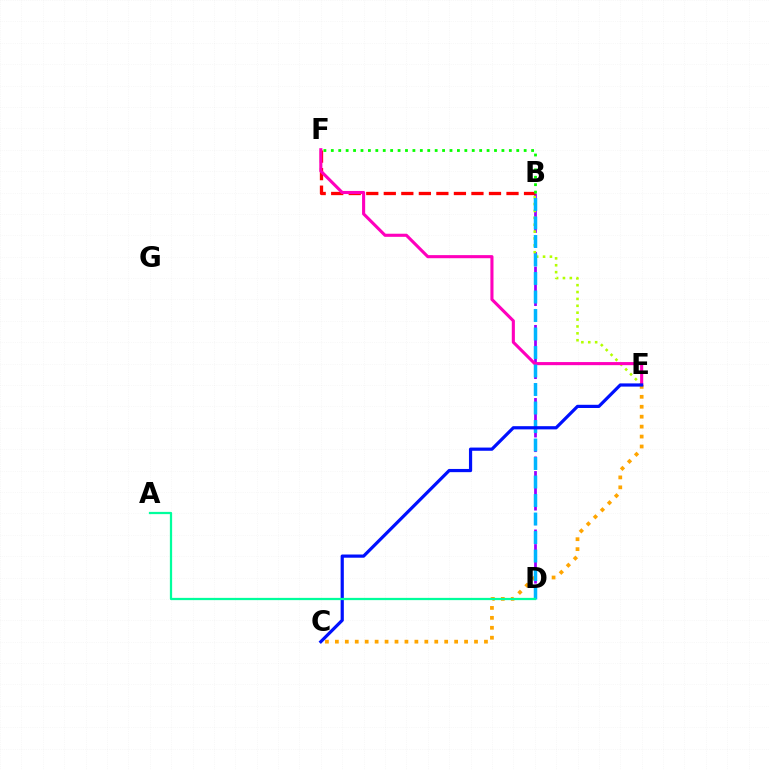{('B', 'D'): [{'color': '#9b00ff', 'line_style': 'dashed', 'thickness': 1.98}, {'color': '#00b5ff', 'line_style': 'dashed', 'thickness': 2.51}], ('B', 'F'): [{'color': '#ff0000', 'line_style': 'dashed', 'thickness': 2.38}, {'color': '#08ff00', 'line_style': 'dotted', 'thickness': 2.02}], ('B', 'E'): [{'color': '#b3ff00', 'line_style': 'dotted', 'thickness': 1.87}], ('E', 'F'): [{'color': '#ff00bd', 'line_style': 'solid', 'thickness': 2.23}], ('C', 'E'): [{'color': '#ffa500', 'line_style': 'dotted', 'thickness': 2.7}, {'color': '#0010ff', 'line_style': 'solid', 'thickness': 2.31}], ('A', 'D'): [{'color': '#00ff9d', 'line_style': 'solid', 'thickness': 1.62}]}